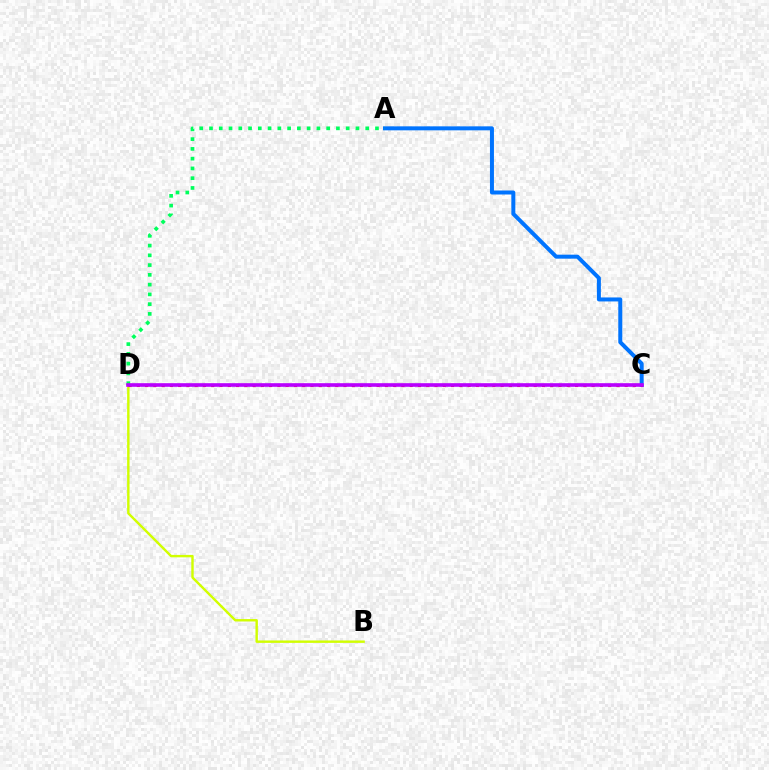{('A', 'C'): [{'color': '#0074ff', 'line_style': 'solid', 'thickness': 2.87}], ('A', 'D'): [{'color': '#00ff5c', 'line_style': 'dotted', 'thickness': 2.65}], ('B', 'D'): [{'color': '#d1ff00', 'line_style': 'solid', 'thickness': 1.74}], ('C', 'D'): [{'color': '#ff0000', 'line_style': 'dotted', 'thickness': 2.25}, {'color': '#b900ff', 'line_style': 'solid', 'thickness': 2.61}]}